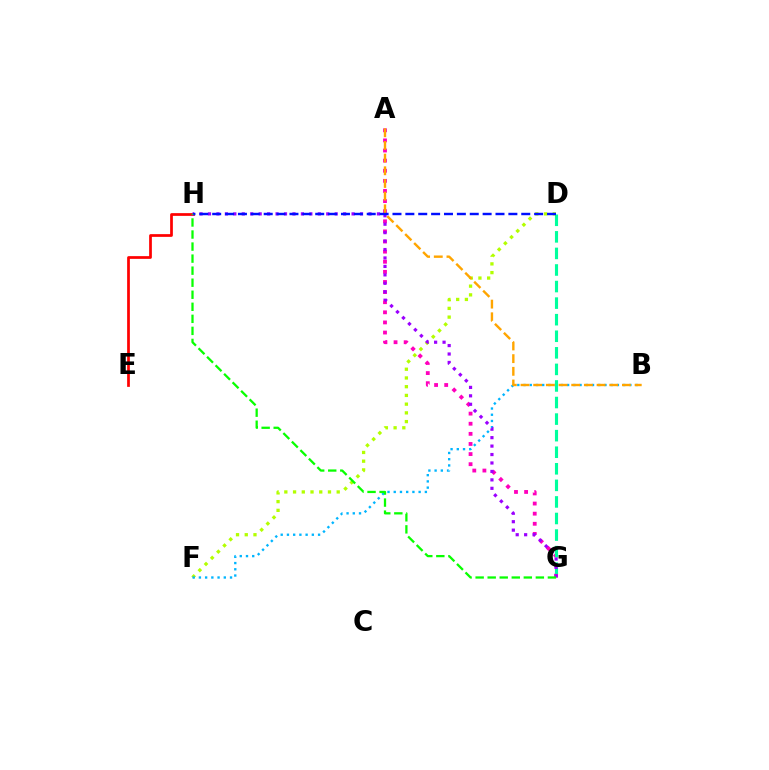{('E', 'H'): [{'color': '#ff0000', 'line_style': 'solid', 'thickness': 1.96}], ('D', 'F'): [{'color': '#b3ff00', 'line_style': 'dotted', 'thickness': 2.37}], ('B', 'F'): [{'color': '#00b5ff', 'line_style': 'dotted', 'thickness': 1.69}], ('A', 'G'): [{'color': '#ff00bd', 'line_style': 'dotted', 'thickness': 2.75}], ('D', 'G'): [{'color': '#00ff9d', 'line_style': 'dashed', 'thickness': 2.25}], ('G', 'H'): [{'color': '#9b00ff', 'line_style': 'dotted', 'thickness': 2.29}, {'color': '#08ff00', 'line_style': 'dashed', 'thickness': 1.64}], ('A', 'B'): [{'color': '#ffa500', 'line_style': 'dashed', 'thickness': 1.72}], ('D', 'H'): [{'color': '#0010ff', 'line_style': 'dashed', 'thickness': 1.75}]}